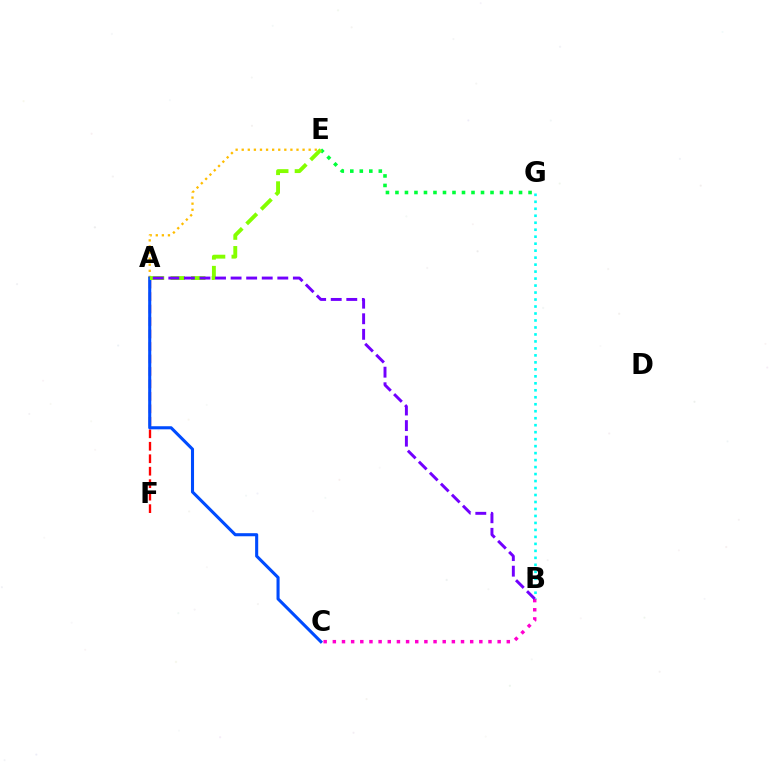{('B', 'G'): [{'color': '#00fff6', 'line_style': 'dotted', 'thickness': 1.9}], ('A', 'E'): [{'color': '#ffbd00', 'line_style': 'dotted', 'thickness': 1.65}, {'color': '#84ff00', 'line_style': 'dashed', 'thickness': 2.8}], ('E', 'G'): [{'color': '#00ff39', 'line_style': 'dotted', 'thickness': 2.58}], ('A', 'F'): [{'color': '#ff0000', 'line_style': 'dashed', 'thickness': 1.69}], ('A', 'C'): [{'color': '#004bff', 'line_style': 'solid', 'thickness': 2.22}], ('B', 'C'): [{'color': '#ff00cf', 'line_style': 'dotted', 'thickness': 2.49}], ('A', 'B'): [{'color': '#7200ff', 'line_style': 'dashed', 'thickness': 2.12}]}